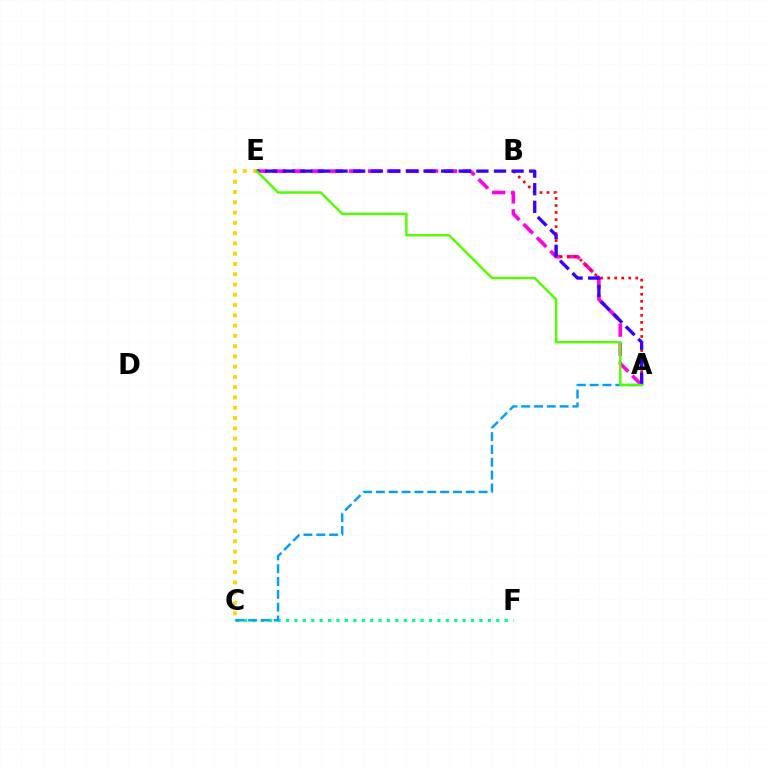{('C', 'E'): [{'color': '#ffd500', 'line_style': 'dotted', 'thickness': 2.79}], ('A', 'E'): [{'color': '#ff00ed', 'line_style': 'dashed', 'thickness': 2.58}, {'color': '#3700ff', 'line_style': 'dashed', 'thickness': 2.39}, {'color': '#4fff00', 'line_style': 'solid', 'thickness': 1.76}], ('C', 'F'): [{'color': '#00ff86', 'line_style': 'dotted', 'thickness': 2.28}], ('A', 'B'): [{'color': '#ff0000', 'line_style': 'dotted', 'thickness': 1.91}], ('A', 'C'): [{'color': '#009eff', 'line_style': 'dashed', 'thickness': 1.74}]}